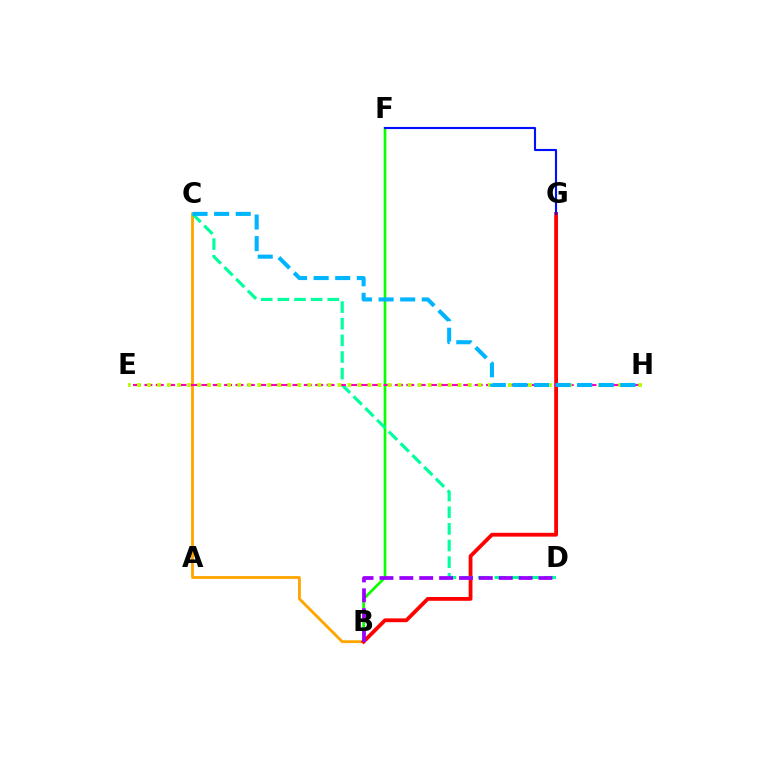{('B', 'F'): [{'color': '#08ff00', 'line_style': 'solid', 'thickness': 1.93}], ('B', 'C'): [{'color': '#ffa500', 'line_style': 'solid', 'thickness': 2.04}], ('B', 'G'): [{'color': '#ff0000', 'line_style': 'solid', 'thickness': 2.74}], ('C', 'D'): [{'color': '#00ff9d', 'line_style': 'dashed', 'thickness': 2.26}], ('B', 'D'): [{'color': '#9b00ff', 'line_style': 'dashed', 'thickness': 2.7}], ('F', 'G'): [{'color': '#0010ff', 'line_style': 'solid', 'thickness': 1.53}], ('E', 'H'): [{'color': '#ff00bd', 'line_style': 'dashed', 'thickness': 1.55}, {'color': '#b3ff00', 'line_style': 'dotted', 'thickness': 2.72}], ('C', 'H'): [{'color': '#00b5ff', 'line_style': 'dashed', 'thickness': 2.93}]}